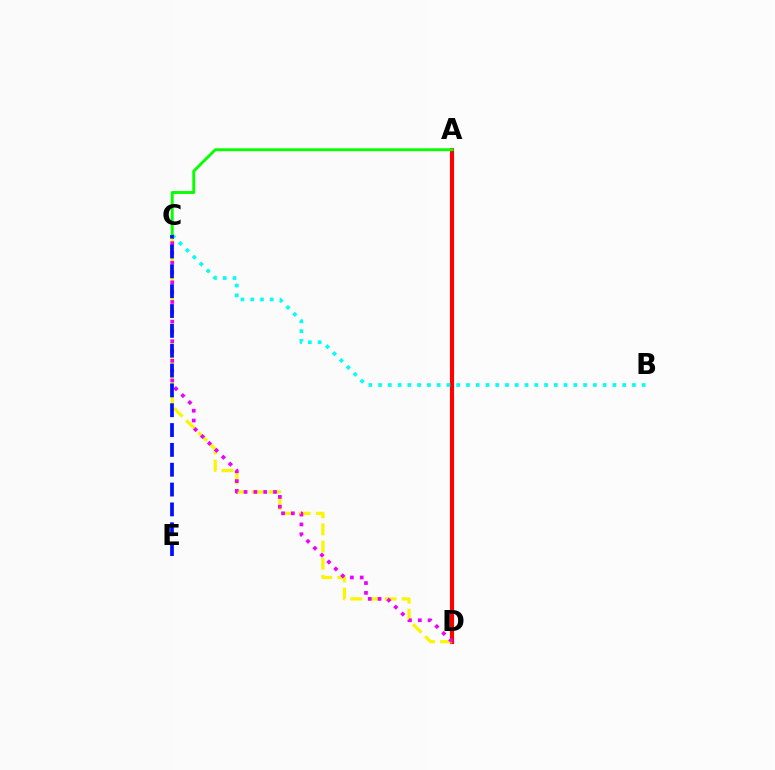{('A', 'D'): [{'color': '#ff0000', 'line_style': 'solid', 'thickness': 2.97}], ('C', 'D'): [{'color': '#fcf500', 'line_style': 'dashed', 'thickness': 2.33}, {'color': '#ee00ff', 'line_style': 'dotted', 'thickness': 2.67}], ('B', 'C'): [{'color': '#00fff6', 'line_style': 'dotted', 'thickness': 2.65}], ('A', 'C'): [{'color': '#08ff00', 'line_style': 'solid', 'thickness': 2.1}], ('C', 'E'): [{'color': '#0010ff', 'line_style': 'dashed', 'thickness': 2.69}]}